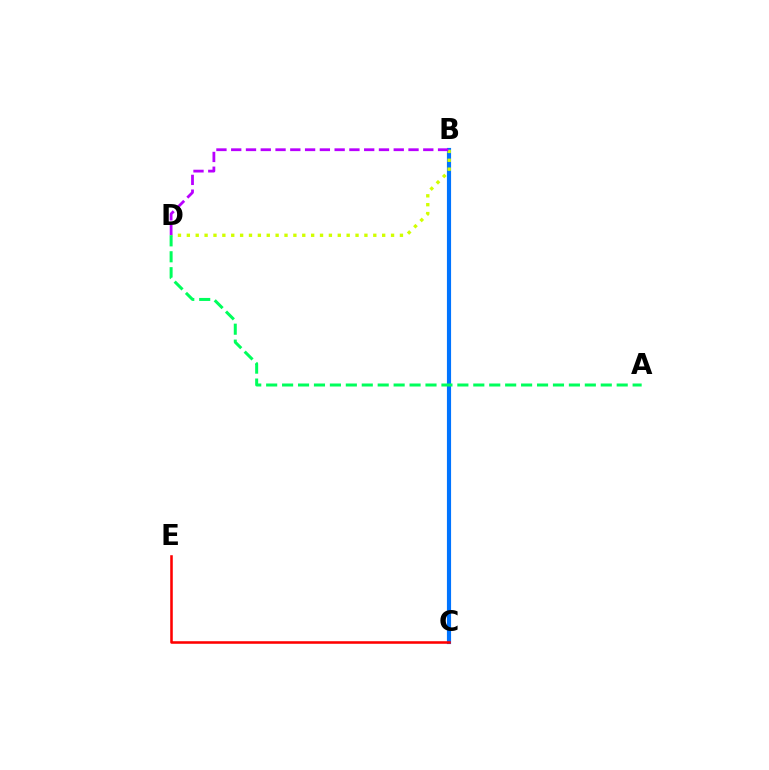{('B', 'C'): [{'color': '#0074ff', 'line_style': 'solid', 'thickness': 2.99}], ('B', 'D'): [{'color': '#d1ff00', 'line_style': 'dotted', 'thickness': 2.41}, {'color': '#b900ff', 'line_style': 'dashed', 'thickness': 2.01}], ('C', 'E'): [{'color': '#ff0000', 'line_style': 'solid', 'thickness': 1.84}], ('A', 'D'): [{'color': '#00ff5c', 'line_style': 'dashed', 'thickness': 2.16}]}